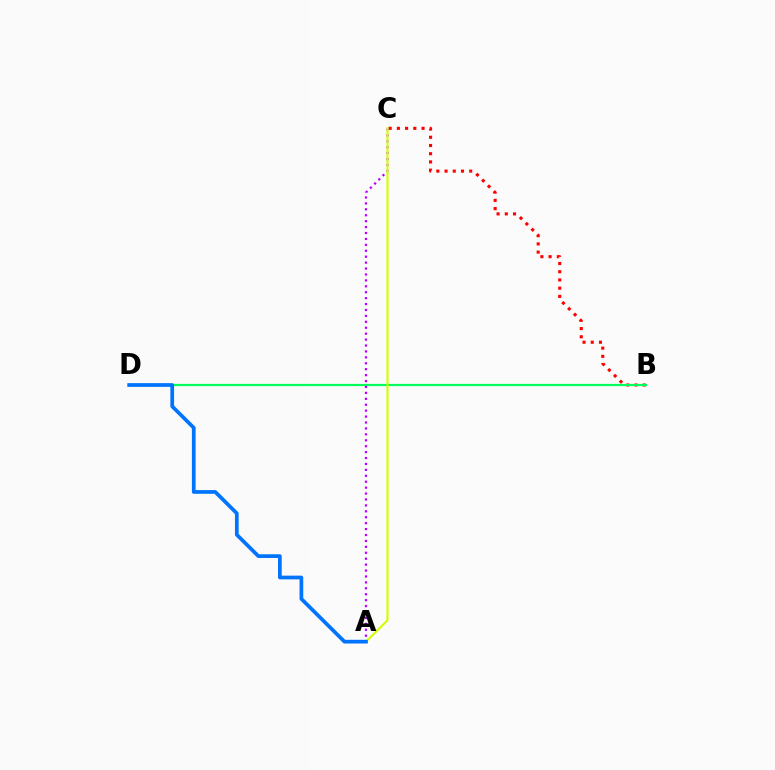{('B', 'C'): [{'color': '#ff0000', 'line_style': 'dotted', 'thickness': 2.23}], ('B', 'D'): [{'color': '#00ff5c', 'line_style': 'solid', 'thickness': 1.59}], ('A', 'C'): [{'color': '#b900ff', 'line_style': 'dotted', 'thickness': 1.61}, {'color': '#d1ff00', 'line_style': 'solid', 'thickness': 1.54}], ('A', 'D'): [{'color': '#0074ff', 'line_style': 'solid', 'thickness': 2.67}]}